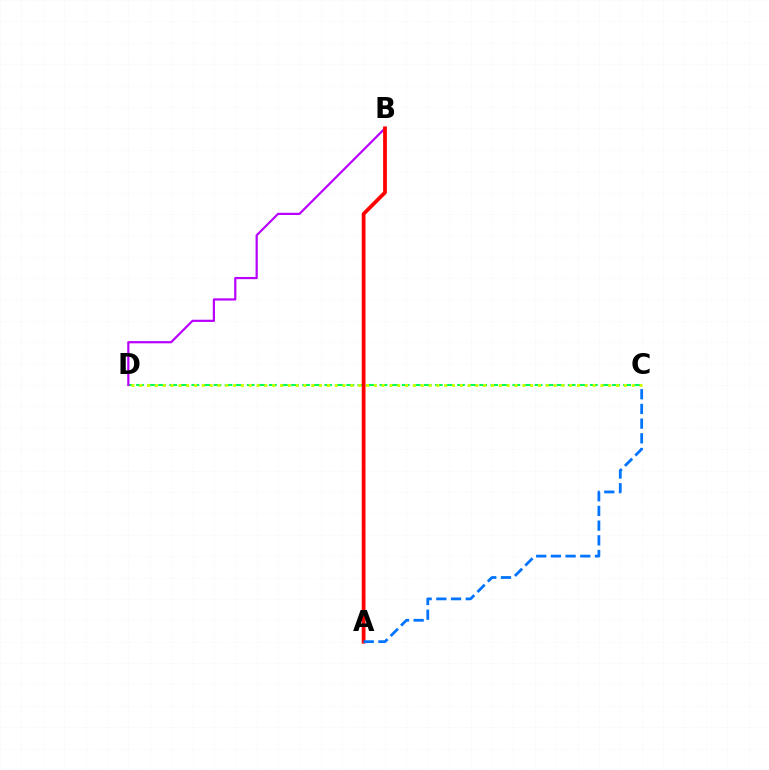{('C', 'D'): [{'color': '#00ff5c', 'line_style': 'dashed', 'thickness': 1.5}, {'color': '#d1ff00', 'line_style': 'dotted', 'thickness': 2.12}], ('B', 'D'): [{'color': '#b900ff', 'line_style': 'solid', 'thickness': 1.59}], ('A', 'B'): [{'color': '#ff0000', 'line_style': 'solid', 'thickness': 2.71}], ('A', 'C'): [{'color': '#0074ff', 'line_style': 'dashed', 'thickness': 2.0}]}